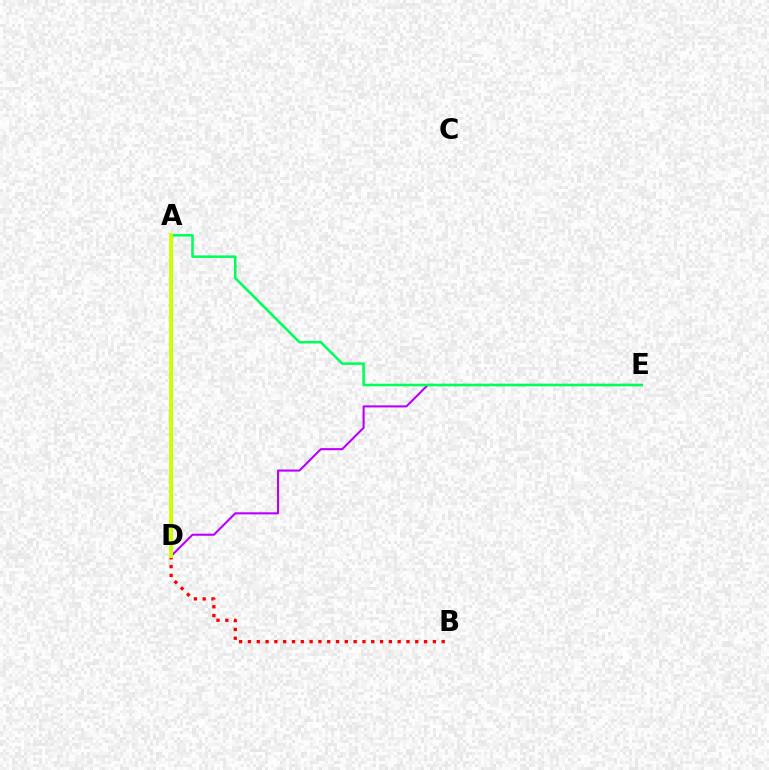{('D', 'E'): [{'color': '#b900ff', 'line_style': 'solid', 'thickness': 1.51}], ('B', 'D'): [{'color': '#ff0000', 'line_style': 'dotted', 'thickness': 2.39}], ('A', 'E'): [{'color': '#00ff5c', 'line_style': 'solid', 'thickness': 1.84}], ('A', 'D'): [{'color': '#0074ff', 'line_style': 'solid', 'thickness': 1.97}, {'color': '#d1ff00', 'line_style': 'solid', 'thickness': 2.81}]}